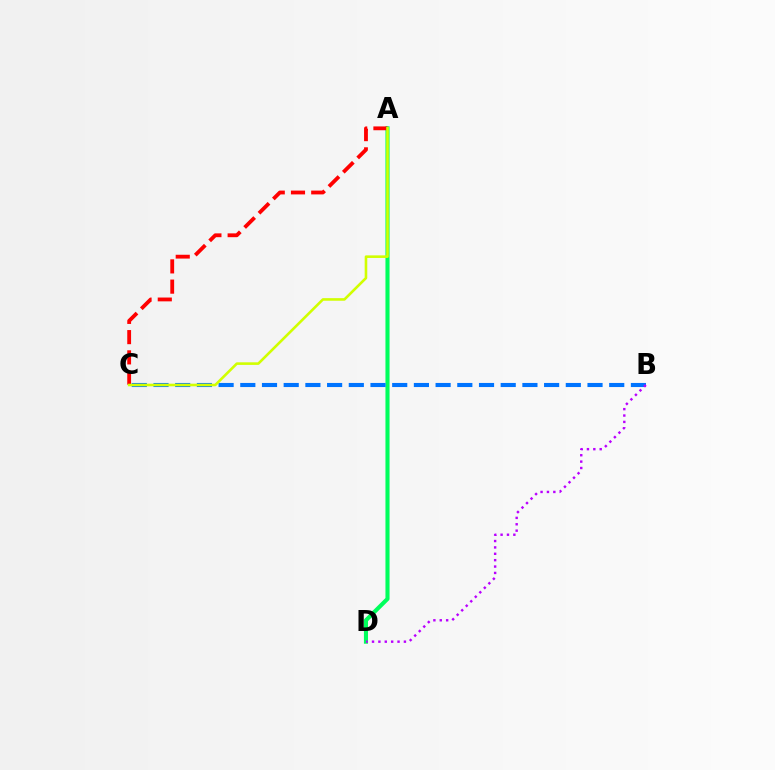{('A', 'D'): [{'color': '#00ff5c', 'line_style': 'solid', 'thickness': 2.95}], ('B', 'C'): [{'color': '#0074ff', 'line_style': 'dashed', 'thickness': 2.95}], ('A', 'C'): [{'color': '#ff0000', 'line_style': 'dashed', 'thickness': 2.75}, {'color': '#d1ff00', 'line_style': 'solid', 'thickness': 1.87}], ('B', 'D'): [{'color': '#b900ff', 'line_style': 'dotted', 'thickness': 1.73}]}